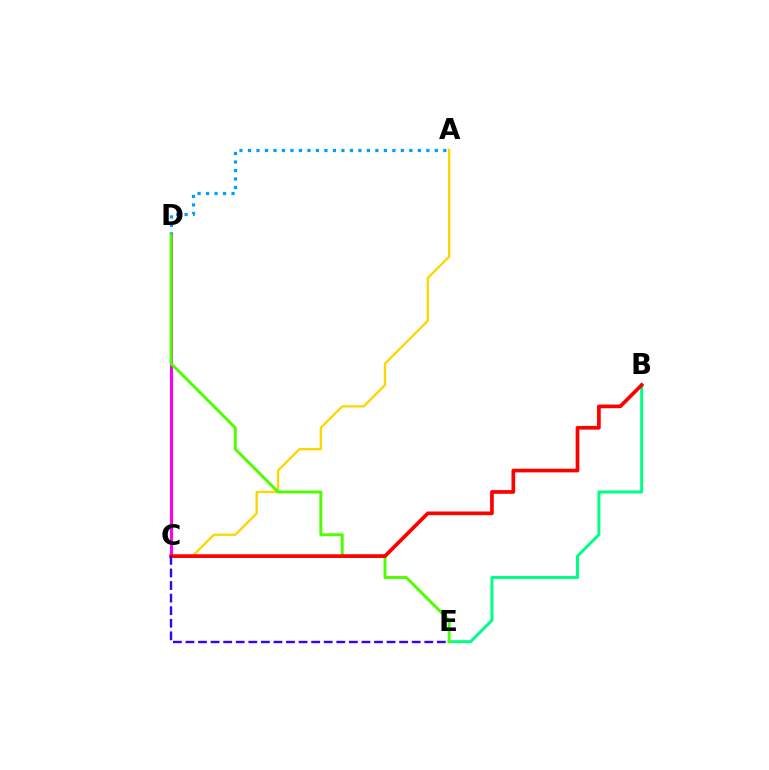{('A', 'D'): [{'color': '#009eff', 'line_style': 'dotted', 'thickness': 2.31}], ('C', 'D'): [{'color': '#ff00ed', 'line_style': 'solid', 'thickness': 2.25}], ('B', 'E'): [{'color': '#00ff86', 'line_style': 'solid', 'thickness': 2.15}], ('A', 'C'): [{'color': '#ffd500', 'line_style': 'solid', 'thickness': 1.66}], ('D', 'E'): [{'color': '#4fff00', 'line_style': 'solid', 'thickness': 2.13}], ('B', 'C'): [{'color': '#ff0000', 'line_style': 'solid', 'thickness': 2.66}], ('C', 'E'): [{'color': '#3700ff', 'line_style': 'dashed', 'thickness': 1.71}]}